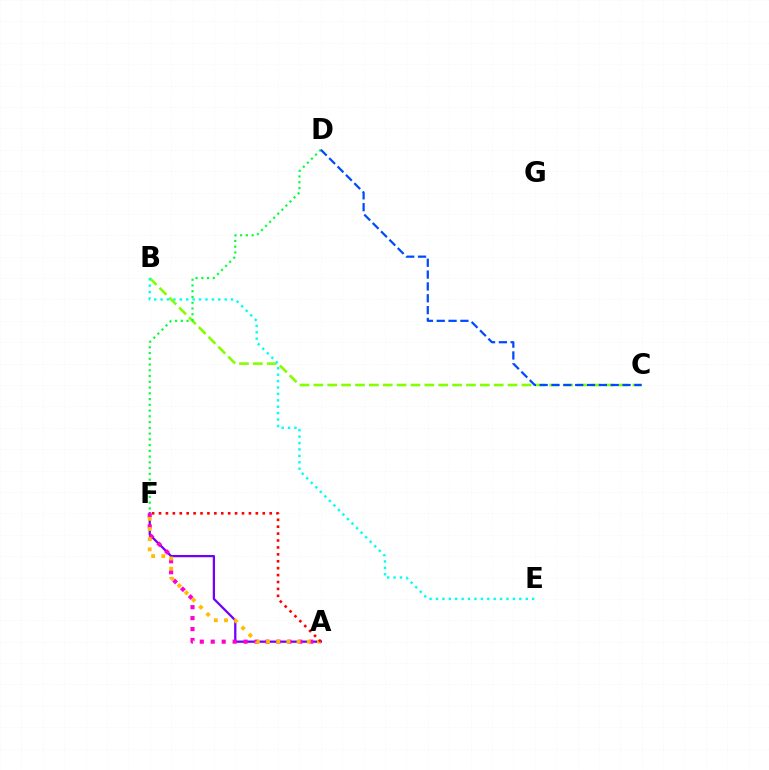{('A', 'F'): [{'color': '#7200ff', 'line_style': 'solid', 'thickness': 1.63}, {'color': '#ff00cf', 'line_style': 'dotted', 'thickness': 2.97}, {'color': '#ffbd00', 'line_style': 'dotted', 'thickness': 2.77}, {'color': '#ff0000', 'line_style': 'dotted', 'thickness': 1.88}], ('B', 'C'): [{'color': '#84ff00', 'line_style': 'dashed', 'thickness': 1.88}], ('B', 'E'): [{'color': '#00fff6', 'line_style': 'dotted', 'thickness': 1.74}], ('D', 'F'): [{'color': '#00ff39', 'line_style': 'dotted', 'thickness': 1.56}], ('C', 'D'): [{'color': '#004bff', 'line_style': 'dashed', 'thickness': 1.61}]}